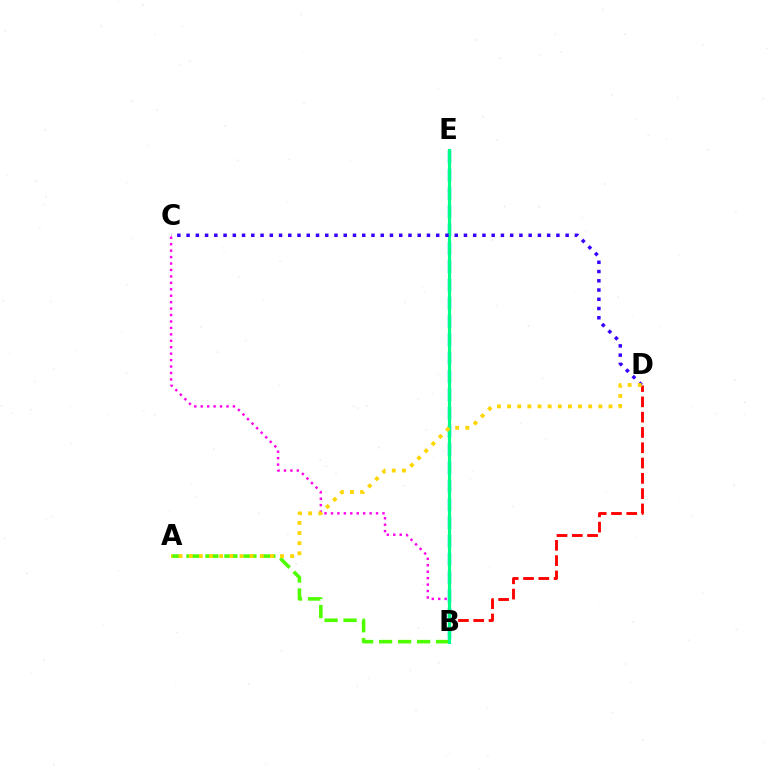{('B', 'D'): [{'color': '#ff0000', 'line_style': 'dashed', 'thickness': 2.08}], ('B', 'E'): [{'color': '#009eff', 'line_style': 'dashed', 'thickness': 2.49}, {'color': '#00ff86', 'line_style': 'solid', 'thickness': 2.29}], ('B', 'C'): [{'color': '#ff00ed', 'line_style': 'dotted', 'thickness': 1.75}], ('A', 'B'): [{'color': '#4fff00', 'line_style': 'dashed', 'thickness': 2.58}], ('C', 'D'): [{'color': '#3700ff', 'line_style': 'dotted', 'thickness': 2.51}], ('A', 'D'): [{'color': '#ffd500', 'line_style': 'dotted', 'thickness': 2.75}]}